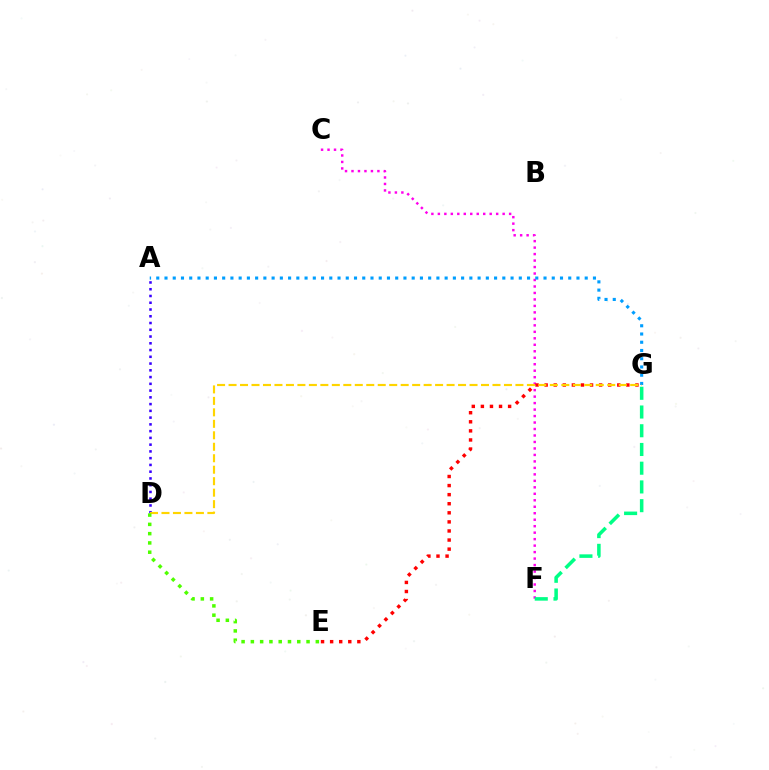{('A', 'D'): [{'color': '#3700ff', 'line_style': 'dotted', 'thickness': 1.84}], ('C', 'F'): [{'color': '#ff00ed', 'line_style': 'dotted', 'thickness': 1.76}], ('E', 'G'): [{'color': '#ff0000', 'line_style': 'dotted', 'thickness': 2.47}], ('A', 'G'): [{'color': '#009eff', 'line_style': 'dotted', 'thickness': 2.24}], ('D', 'G'): [{'color': '#ffd500', 'line_style': 'dashed', 'thickness': 1.56}], ('D', 'E'): [{'color': '#4fff00', 'line_style': 'dotted', 'thickness': 2.52}], ('F', 'G'): [{'color': '#00ff86', 'line_style': 'dashed', 'thickness': 2.54}]}